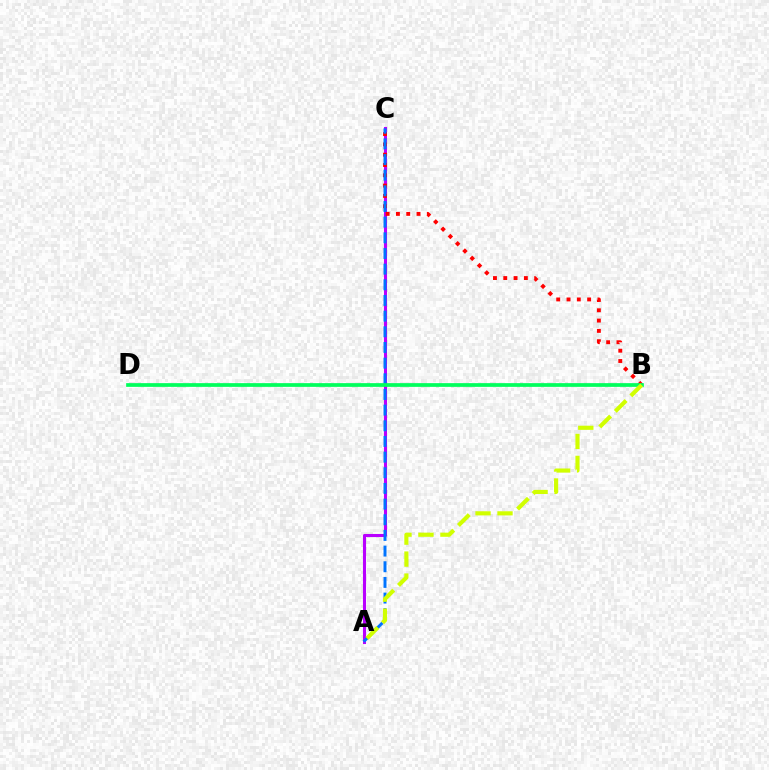{('A', 'C'): [{'color': '#b900ff', 'line_style': 'solid', 'thickness': 2.21}, {'color': '#0074ff', 'line_style': 'dashed', 'thickness': 2.13}], ('B', 'C'): [{'color': '#ff0000', 'line_style': 'dotted', 'thickness': 2.8}], ('B', 'D'): [{'color': '#00ff5c', 'line_style': 'solid', 'thickness': 2.68}], ('A', 'B'): [{'color': '#d1ff00', 'line_style': 'dashed', 'thickness': 2.99}]}